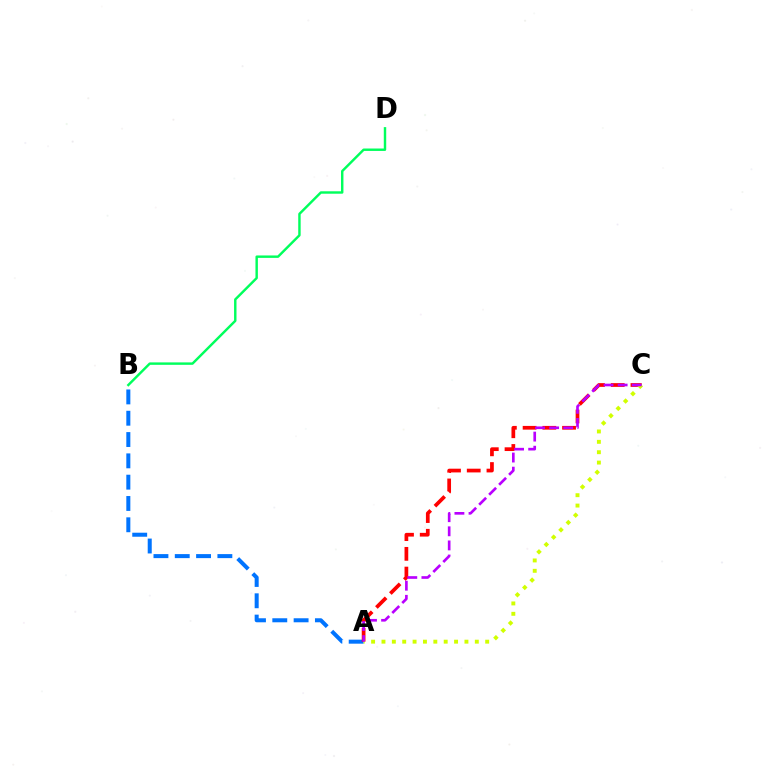{('A', 'B'): [{'color': '#0074ff', 'line_style': 'dashed', 'thickness': 2.9}], ('B', 'D'): [{'color': '#00ff5c', 'line_style': 'solid', 'thickness': 1.75}], ('A', 'C'): [{'color': '#ff0000', 'line_style': 'dashed', 'thickness': 2.68}, {'color': '#d1ff00', 'line_style': 'dotted', 'thickness': 2.82}, {'color': '#b900ff', 'line_style': 'dashed', 'thickness': 1.92}]}